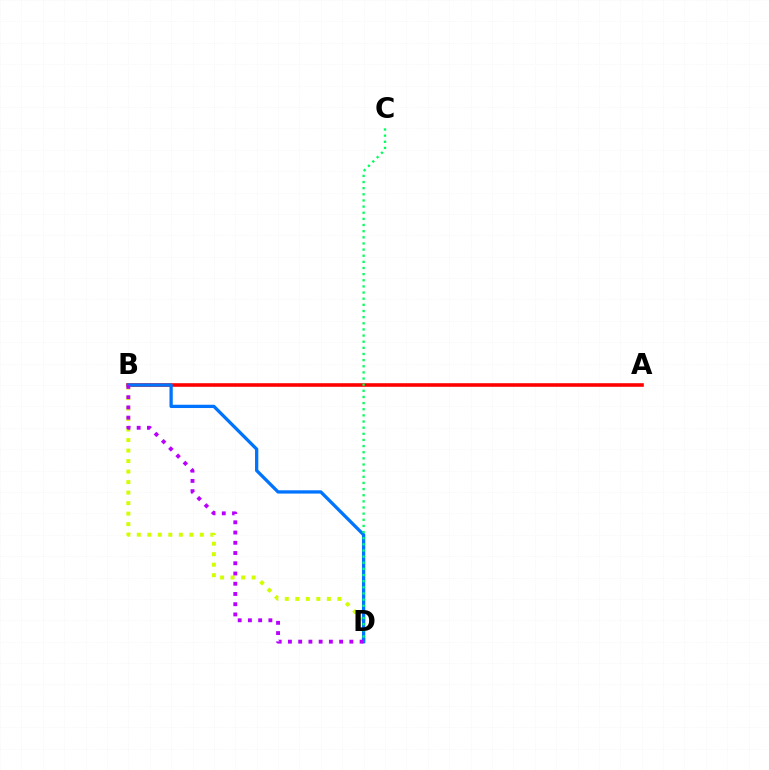{('A', 'B'): [{'color': '#ff0000', 'line_style': 'solid', 'thickness': 2.59}], ('B', 'D'): [{'color': '#d1ff00', 'line_style': 'dotted', 'thickness': 2.86}, {'color': '#0074ff', 'line_style': 'solid', 'thickness': 2.37}, {'color': '#b900ff', 'line_style': 'dotted', 'thickness': 2.78}], ('C', 'D'): [{'color': '#00ff5c', 'line_style': 'dotted', 'thickness': 1.67}]}